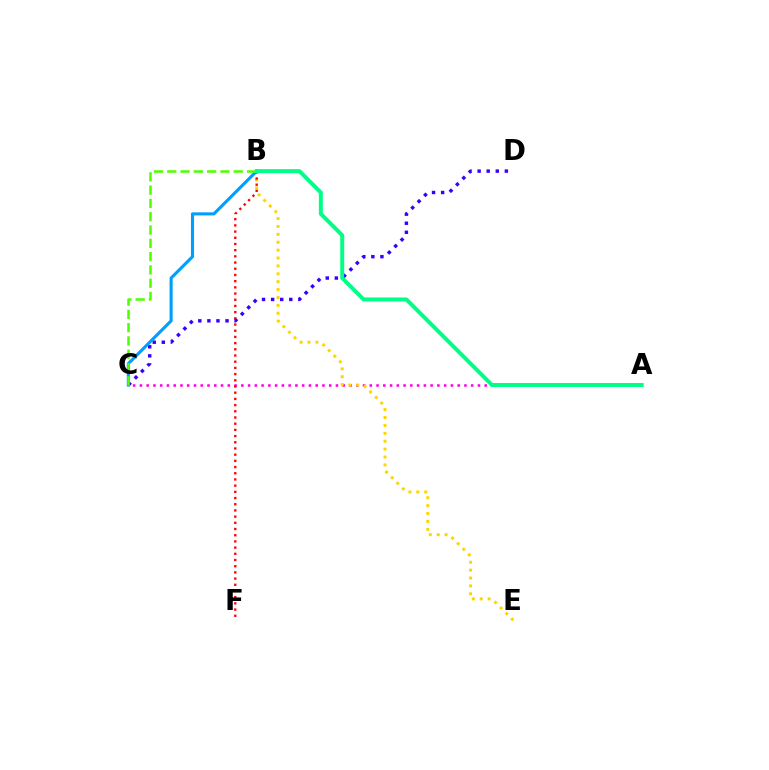{('C', 'D'): [{'color': '#3700ff', 'line_style': 'dotted', 'thickness': 2.47}], ('A', 'C'): [{'color': '#ff00ed', 'line_style': 'dotted', 'thickness': 1.84}], ('B', 'E'): [{'color': '#ffd500', 'line_style': 'dotted', 'thickness': 2.14}], ('B', 'C'): [{'color': '#009eff', 'line_style': 'solid', 'thickness': 2.22}, {'color': '#4fff00', 'line_style': 'dashed', 'thickness': 1.81}], ('B', 'F'): [{'color': '#ff0000', 'line_style': 'dotted', 'thickness': 1.68}], ('A', 'B'): [{'color': '#00ff86', 'line_style': 'solid', 'thickness': 2.86}]}